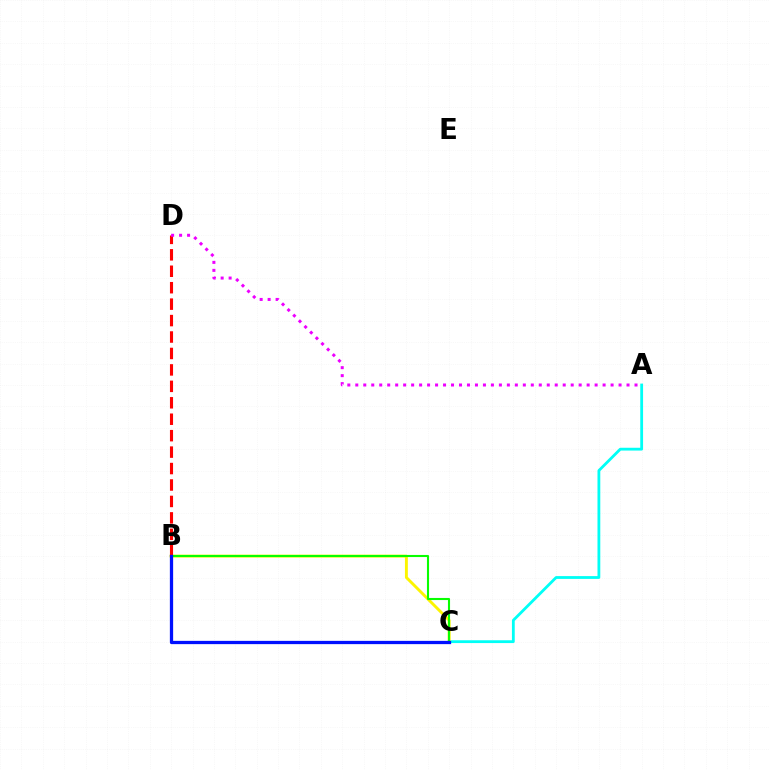{('A', 'C'): [{'color': '#00fff6', 'line_style': 'solid', 'thickness': 2.02}], ('B', 'C'): [{'color': '#fcf500', 'line_style': 'solid', 'thickness': 2.09}, {'color': '#08ff00', 'line_style': 'solid', 'thickness': 1.52}, {'color': '#0010ff', 'line_style': 'solid', 'thickness': 2.35}], ('B', 'D'): [{'color': '#ff0000', 'line_style': 'dashed', 'thickness': 2.23}], ('A', 'D'): [{'color': '#ee00ff', 'line_style': 'dotted', 'thickness': 2.17}]}